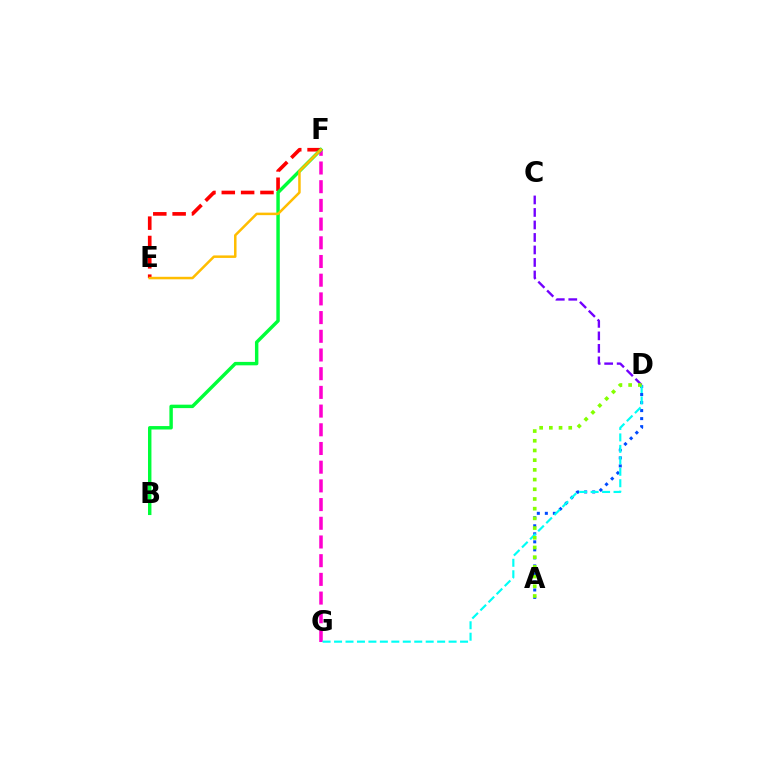{('C', 'D'): [{'color': '#7200ff', 'line_style': 'dashed', 'thickness': 1.7}], ('F', 'G'): [{'color': '#ff00cf', 'line_style': 'dashed', 'thickness': 2.54}], ('A', 'D'): [{'color': '#004bff', 'line_style': 'dotted', 'thickness': 2.18}, {'color': '#84ff00', 'line_style': 'dotted', 'thickness': 2.64}], ('E', 'F'): [{'color': '#ff0000', 'line_style': 'dashed', 'thickness': 2.63}, {'color': '#ffbd00', 'line_style': 'solid', 'thickness': 1.81}], ('D', 'G'): [{'color': '#00fff6', 'line_style': 'dashed', 'thickness': 1.56}], ('B', 'F'): [{'color': '#00ff39', 'line_style': 'solid', 'thickness': 2.47}]}